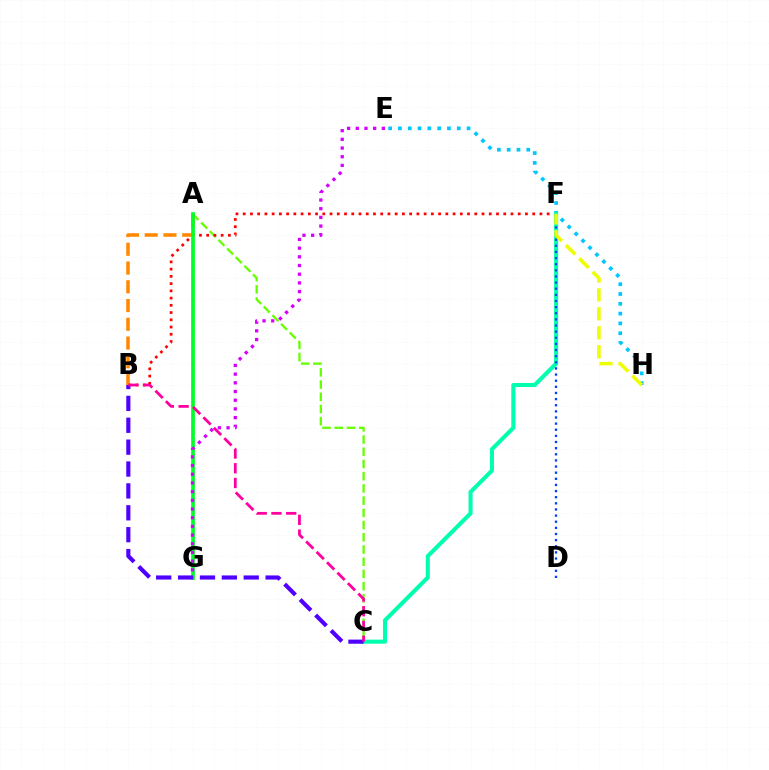{('A', 'C'): [{'color': '#66ff00', 'line_style': 'dashed', 'thickness': 1.66}], ('B', 'F'): [{'color': '#ff0000', 'line_style': 'dotted', 'thickness': 1.97}], ('E', 'H'): [{'color': '#00c7ff', 'line_style': 'dotted', 'thickness': 2.66}], ('A', 'B'): [{'color': '#ff8800', 'line_style': 'dashed', 'thickness': 2.55}], ('C', 'F'): [{'color': '#00ffaf', 'line_style': 'solid', 'thickness': 2.93}], ('A', 'G'): [{'color': '#00ff27', 'line_style': 'solid', 'thickness': 2.66}], ('B', 'C'): [{'color': '#4f00ff', 'line_style': 'dashed', 'thickness': 2.97}, {'color': '#ff00a0', 'line_style': 'dashed', 'thickness': 2.0}], ('D', 'F'): [{'color': '#003fff', 'line_style': 'dotted', 'thickness': 1.67}], ('F', 'H'): [{'color': '#eeff00', 'line_style': 'dashed', 'thickness': 2.58}], ('E', 'G'): [{'color': '#d600ff', 'line_style': 'dotted', 'thickness': 2.36}]}